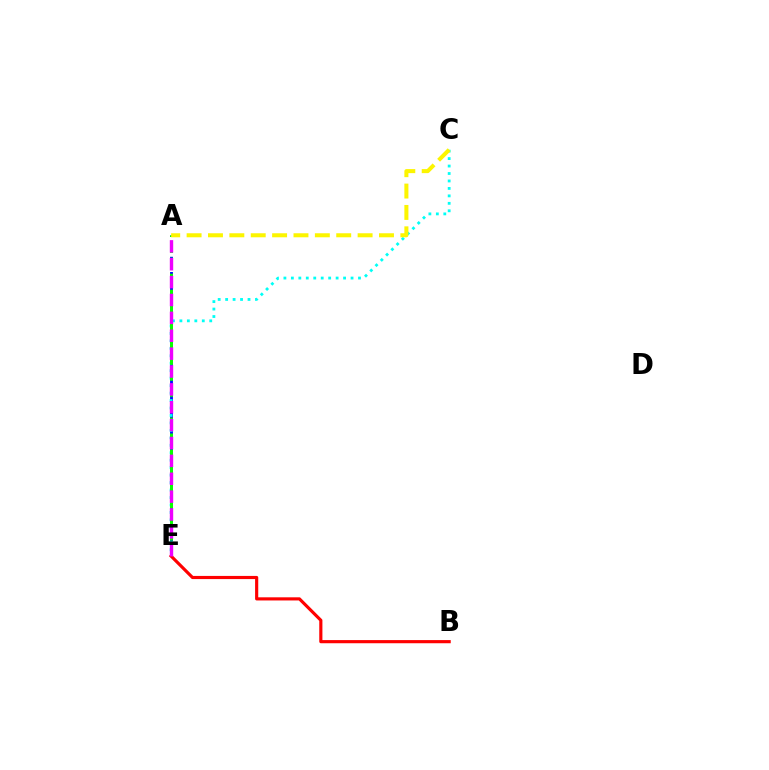{('A', 'E'): [{'color': '#0010ff', 'line_style': 'dashed', 'thickness': 2.07}, {'color': '#08ff00', 'line_style': 'dashed', 'thickness': 2.17}, {'color': '#ee00ff', 'line_style': 'dashed', 'thickness': 2.43}], ('C', 'E'): [{'color': '#00fff6', 'line_style': 'dotted', 'thickness': 2.03}], ('A', 'C'): [{'color': '#fcf500', 'line_style': 'dashed', 'thickness': 2.9}], ('B', 'E'): [{'color': '#ff0000', 'line_style': 'solid', 'thickness': 2.27}]}